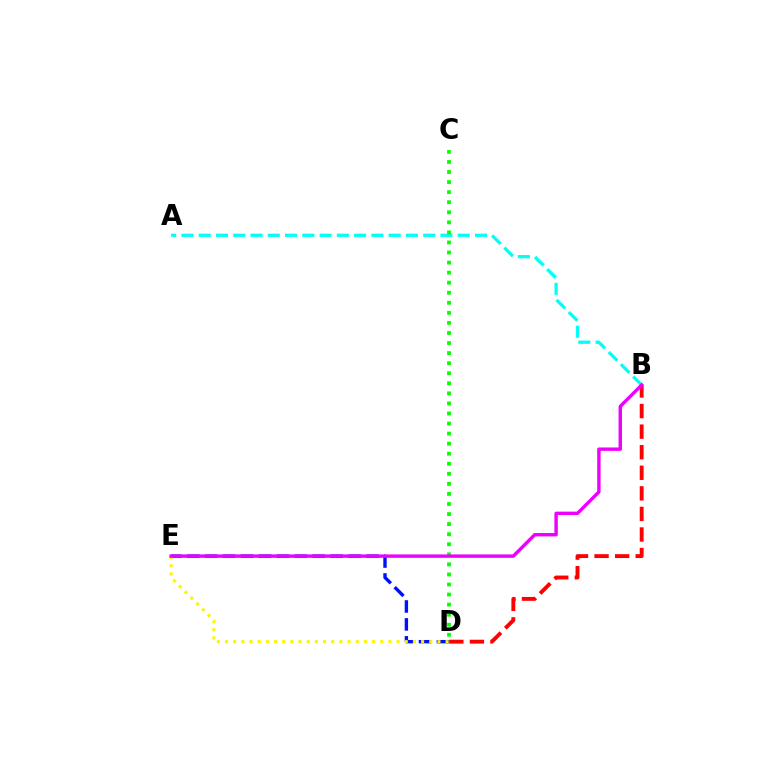{('D', 'E'): [{'color': '#0010ff', 'line_style': 'dashed', 'thickness': 2.44}, {'color': '#fcf500', 'line_style': 'dotted', 'thickness': 2.22}], ('B', 'D'): [{'color': '#ff0000', 'line_style': 'dashed', 'thickness': 2.79}], ('A', 'B'): [{'color': '#00fff6', 'line_style': 'dashed', 'thickness': 2.35}], ('C', 'D'): [{'color': '#08ff00', 'line_style': 'dotted', 'thickness': 2.73}], ('B', 'E'): [{'color': '#ee00ff', 'line_style': 'solid', 'thickness': 2.45}]}